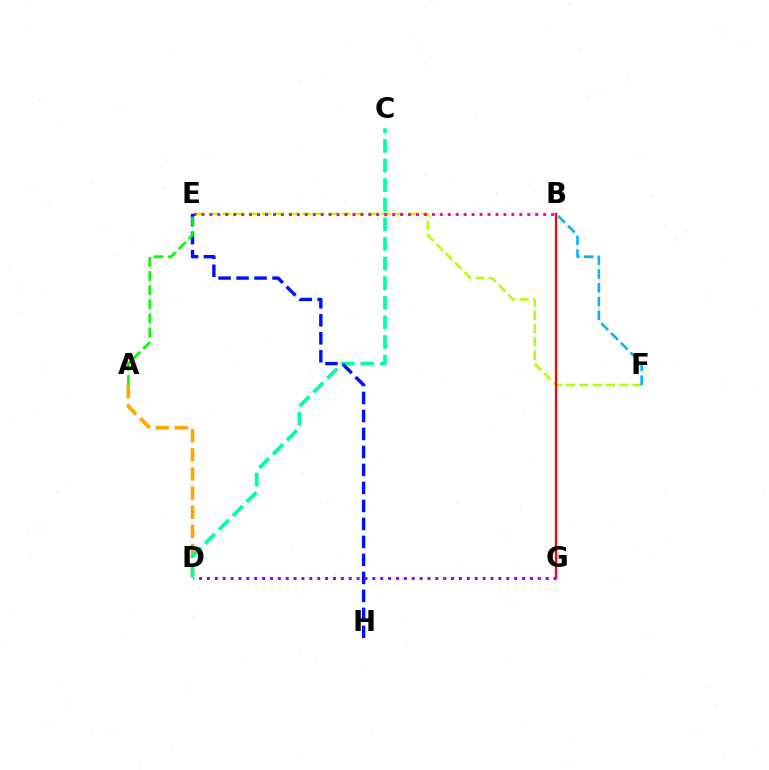{('E', 'F'): [{'color': '#b3ff00', 'line_style': 'dashed', 'thickness': 1.8}], ('A', 'D'): [{'color': '#ffa500', 'line_style': 'dashed', 'thickness': 2.6}], ('B', 'F'): [{'color': '#00b5ff', 'line_style': 'dashed', 'thickness': 1.87}], ('B', 'E'): [{'color': '#ff00bd', 'line_style': 'dotted', 'thickness': 2.16}], ('C', 'D'): [{'color': '#00ff9d', 'line_style': 'dashed', 'thickness': 2.66}], ('E', 'H'): [{'color': '#0010ff', 'line_style': 'dashed', 'thickness': 2.44}], ('A', 'E'): [{'color': '#08ff00', 'line_style': 'dashed', 'thickness': 1.92}], ('B', 'G'): [{'color': '#ff0000', 'line_style': 'solid', 'thickness': 1.65}], ('D', 'G'): [{'color': '#9b00ff', 'line_style': 'dotted', 'thickness': 2.14}]}